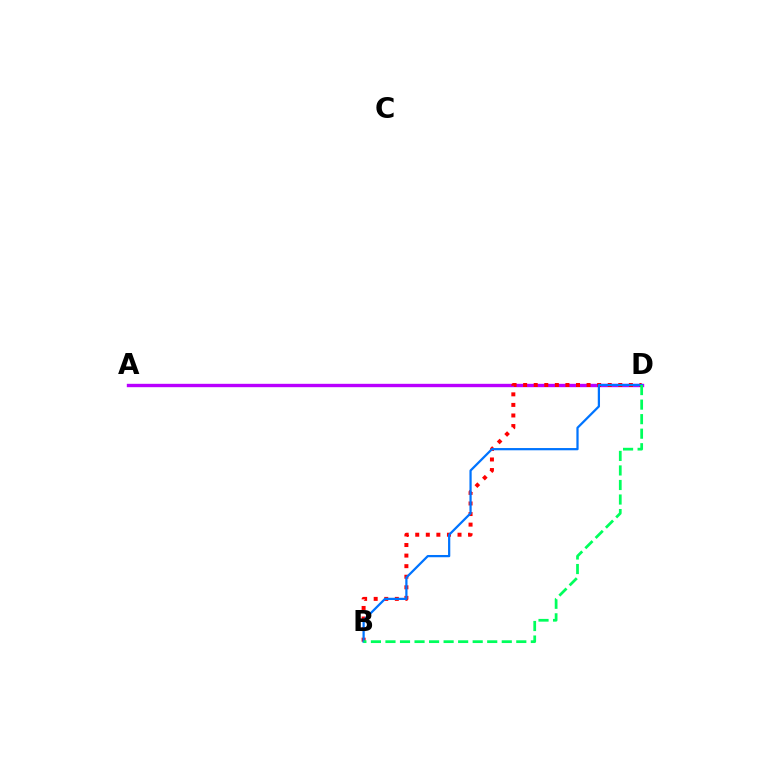{('A', 'D'): [{'color': '#d1ff00', 'line_style': 'solid', 'thickness': 2.01}, {'color': '#b900ff', 'line_style': 'solid', 'thickness': 2.43}], ('B', 'D'): [{'color': '#ff0000', 'line_style': 'dotted', 'thickness': 2.87}, {'color': '#0074ff', 'line_style': 'solid', 'thickness': 1.61}, {'color': '#00ff5c', 'line_style': 'dashed', 'thickness': 1.97}]}